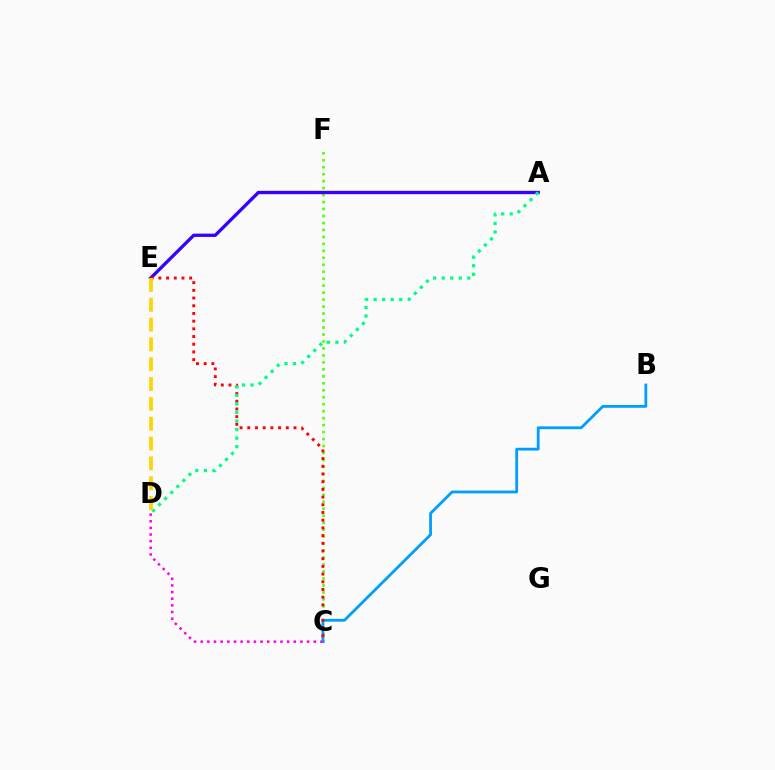{('C', 'F'): [{'color': '#4fff00', 'line_style': 'dotted', 'thickness': 1.89}], ('B', 'C'): [{'color': '#009eff', 'line_style': 'solid', 'thickness': 2.01}], ('A', 'E'): [{'color': '#3700ff', 'line_style': 'solid', 'thickness': 2.39}], ('C', 'E'): [{'color': '#ff0000', 'line_style': 'dotted', 'thickness': 2.09}], ('C', 'D'): [{'color': '#ff00ed', 'line_style': 'dotted', 'thickness': 1.81}], ('A', 'D'): [{'color': '#00ff86', 'line_style': 'dotted', 'thickness': 2.32}], ('D', 'E'): [{'color': '#ffd500', 'line_style': 'dashed', 'thickness': 2.69}]}